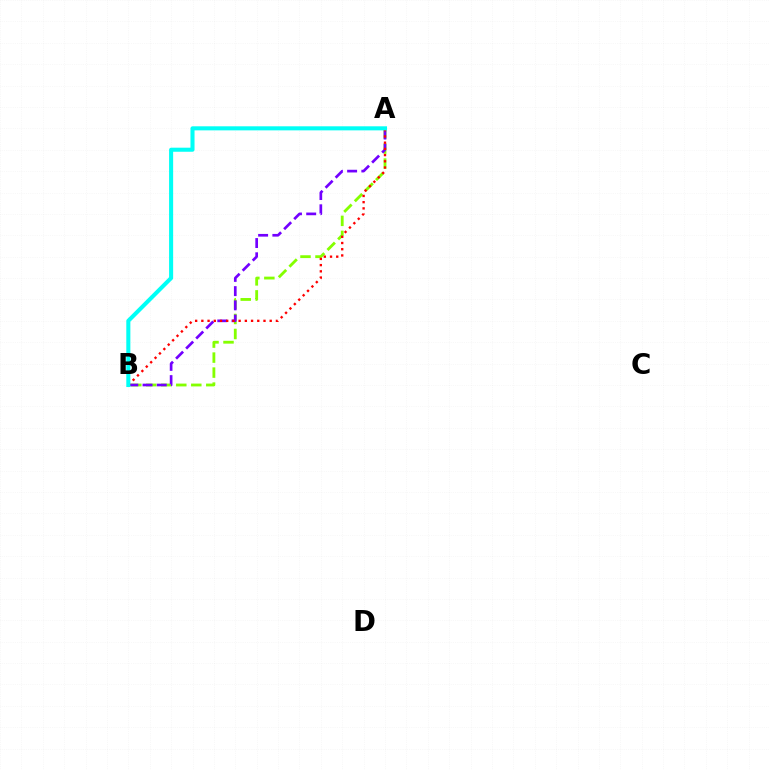{('A', 'B'): [{'color': '#84ff00', 'line_style': 'dashed', 'thickness': 2.04}, {'color': '#7200ff', 'line_style': 'dashed', 'thickness': 1.93}, {'color': '#ff0000', 'line_style': 'dotted', 'thickness': 1.69}, {'color': '#00fff6', 'line_style': 'solid', 'thickness': 2.92}]}